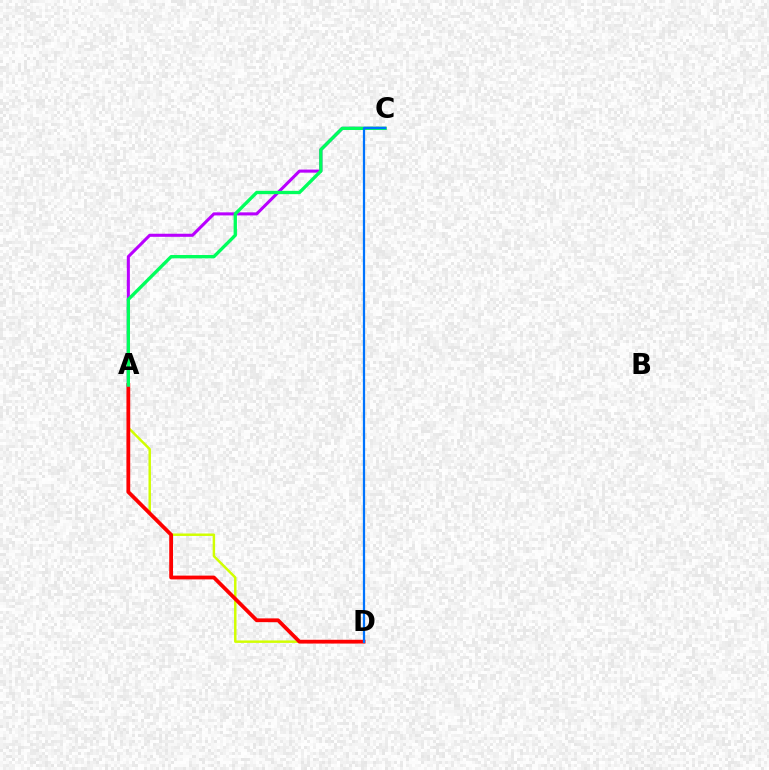{('A', 'D'): [{'color': '#d1ff00', 'line_style': 'solid', 'thickness': 1.77}, {'color': '#ff0000', 'line_style': 'solid', 'thickness': 2.72}], ('A', 'C'): [{'color': '#b900ff', 'line_style': 'solid', 'thickness': 2.21}, {'color': '#00ff5c', 'line_style': 'solid', 'thickness': 2.4}], ('C', 'D'): [{'color': '#0074ff', 'line_style': 'solid', 'thickness': 1.62}]}